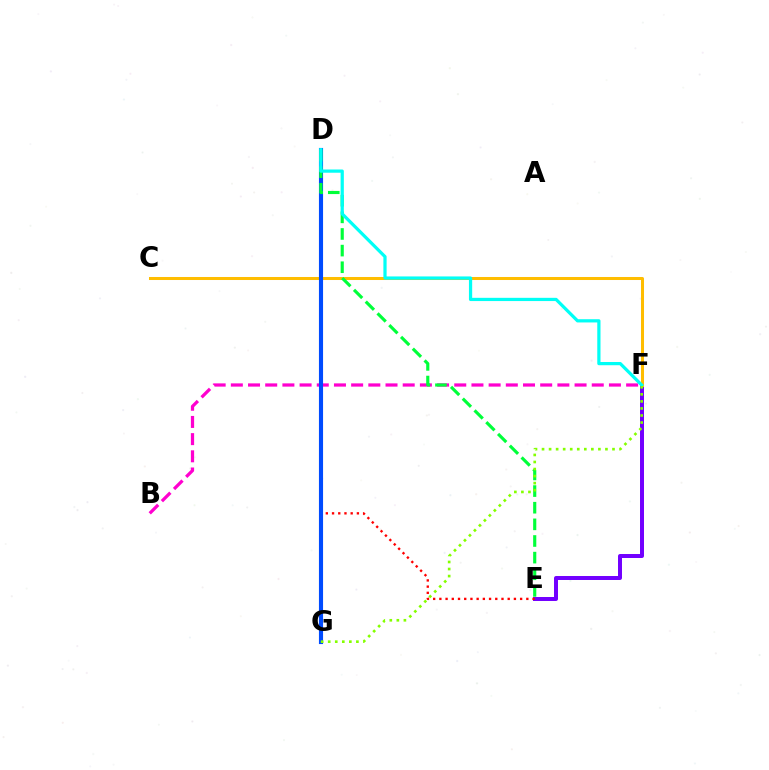{('B', 'F'): [{'color': '#ff00cf', 'line_style': 'dashed', 'thickness': 2.33}], ('E', 'F'): [{'color': '#7200ff', 'line_style': 'solid', 'thickness': 2.87}], ('C', 'F'): [{'color': '#ffbd00', 'line_style': 'solid', 'thickness': 2.18}], ('D', 'E'): [{'color': '#ff0000', 'line_style': 'dotted', 'thickness': 1.69}, {'color': '#00ff39', 'line_style': 'dashed', 'thickness': 2.26}], ('D', 'G'): [{'color': '#004bff', 'line_style': 'solid', 'thickness': 2.97}], ('D', 'F'): [{'color': '#00fff6', 'line_style': 'solid', 'thickness': 2.33}], ('F', 'G'): [{'color': '#84ff00', 'line_style': 'dotted', 'thickness': 1.91}]}